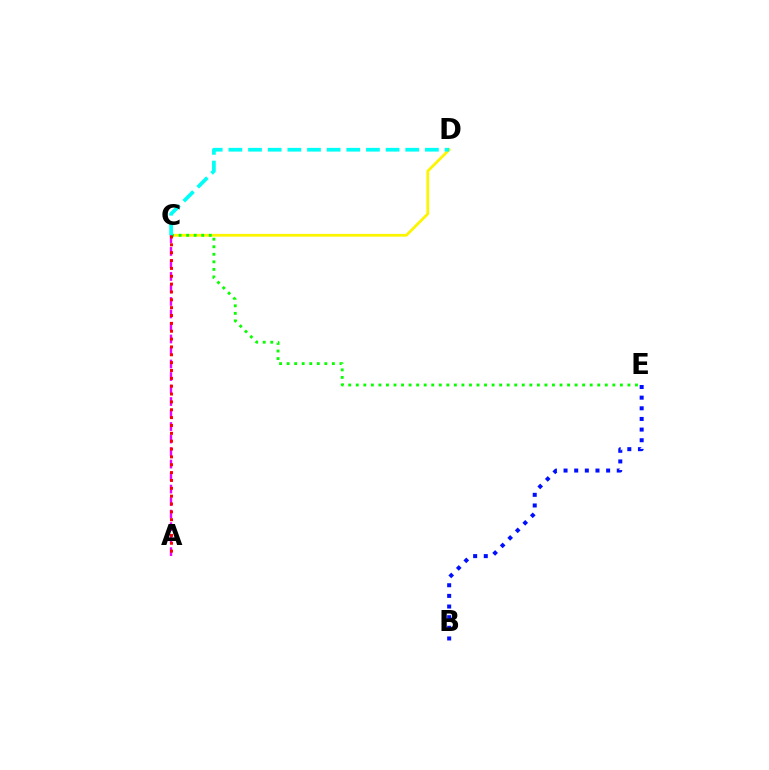{('C', 'D'): [{'color': '#fcf500', 'line_style': 'solid', 'thickness': 2.0}, {'color': '#00fff6', 'line_style': 'dashed', 'thickness': 2.67}], ('C', 'E'): [{'color': '#08ff00', 'line_style': 'dotted', 'thickness': 2.05}], ('B', 'E'): [{'color': '#0010ff', 'line_style': 'dotted', 'thickness': 2.89}], ('A', 'C'): [{'color': '#ee00ff', 'line_style': 'dashed', 'thickness': 1.7}, {'color': '#ff0000', 'line_style': 'dotted', 'thickness': 2.13}]}